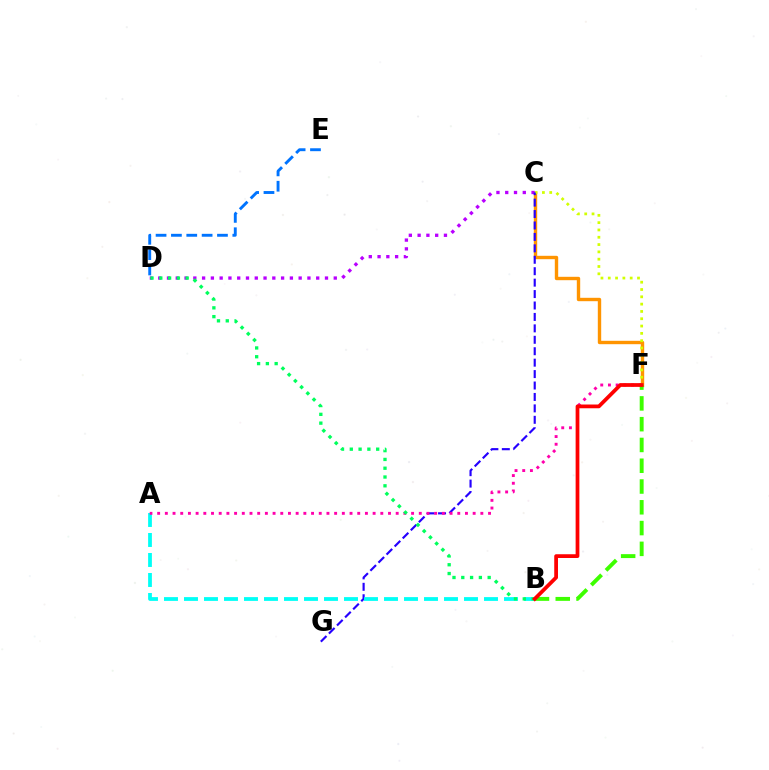{('C', 'F'): [{'color': '#ff9400', 'line_style': 'solid', 'thickness': 2.44}, {'color': '#d1ff00', 'line_style': 'dotted', 'thickness': 1.99}], ('C', 'D'): [{'color': '#b900ff', 'line_style': 'dotted', 'thickness': 2.38}], ('B', 'F'): [{'color': '#3dff00', 'line_style': 'dashed', 'thickness': 2.82}, {'color': '#ff0000', 'line_style': 'solid', 'thickness': 2.7}], ('C', 'G'): [{'color': '#2500ff', 'line_style': 'dashed', 'thickness': 1.55}], ('A', 'B'): [{'color': '#00fff6', 'line_style': 'dashed', 'thickness': 2.72}], ('D', 'E'): [{'color': '#0074ff', 'line_style': 'dashed', 'thickness': 2.09}], ('A', 'F'): [{'color': '#ff00ac', 'line_style': 'dotted', 'thickness': 2.09}], ('B', 'D'): [{'color': '#00ff5c', 'line_style': 'dotted', 'thickness': 2.39}]}